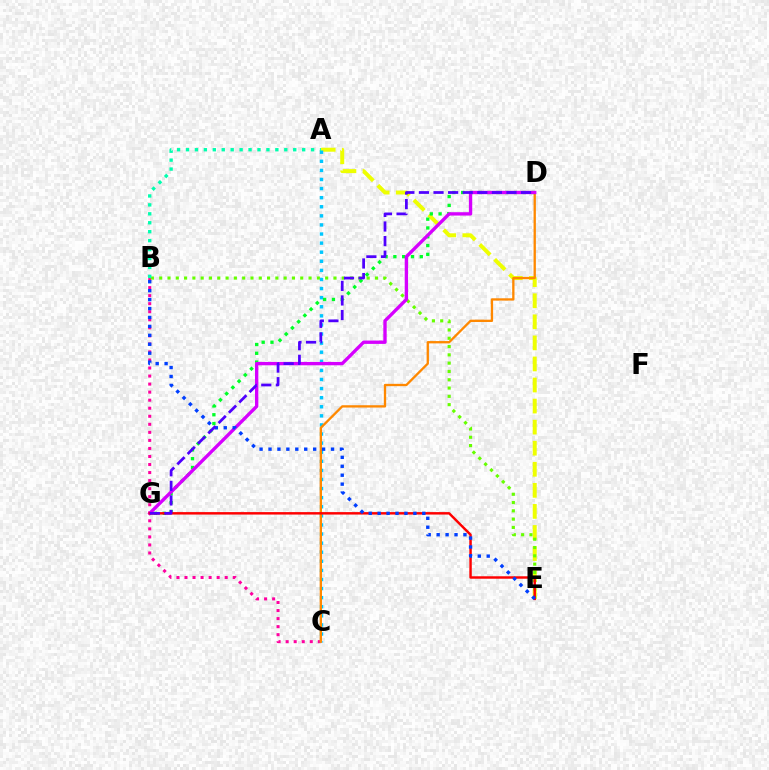{('B', 'C'): [{'color': '#ff00a0', 'line_style': 'dotted', 'thickness': 2.18}], ('A', 'E'): [{'color': '#eeff00', 'line_style': 'dashed', 'thickness': 2.86}], ('B', 'E'): [{'color': '#66ff00', 'line_style': 'dotted', 'thickness': 2.25}, {'color': '#003fff', 'line_style': 'dotted', 'thickness': 2.43}], ('A', 'C'): [{'color': '#00c7ff', 'line_style': 'dotted', 'thickness': 2.47}], ('A', 'B'): [{'color': '#00ffaf', 'line_style': 'dotted', 'thickness': 2.43}], ('C', 'D'): [{'color': '#ff8800', 'line_style': 'solid', 'thickness': 1.67}], ('D', 'G'): [{'color': '#00ff27', 'line_style': 'dotted', 'thickness': 2.39}, {'color': '#d600ff', 'line_style': 'solid', 'thickness': 2.41}, {'color': '#4f00ff', 'line_style': 'dashed', 'thickness': 1.98}], ('E', 'G'): [{'color': '#ff0000', 'line_style': 'solid', 'thickness': 1.77}]}